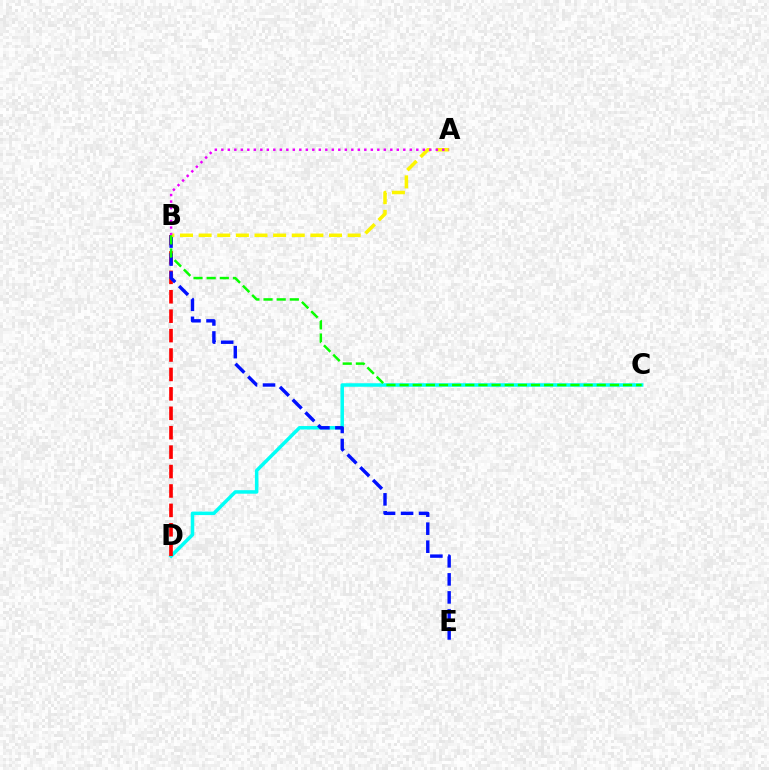{('C', 'D'): [{'color': '#00fff6', 'line_style': 'solid', 'thickness': 2.52}], ('B', 'D'): [{'color': '#ff0000', 'line_style': 'dashed', 'thickness': 2.64}], ('B', 'E'): [{'color': '#0010ff', 'line_style': 'dashed', 'thickness': 2.45}], ('A', 'B'): [{'color': '#fcf500', 'line_style': 'dashed', 'thickness': 2.53}, {'color': '#ee00ff', 'line_style': 'dotted', 'thickness': 1.77}], ('B', 'C'): [{'color': '#08ff00', 'line_style': 'dashed', 'thickness': 1.79}]}